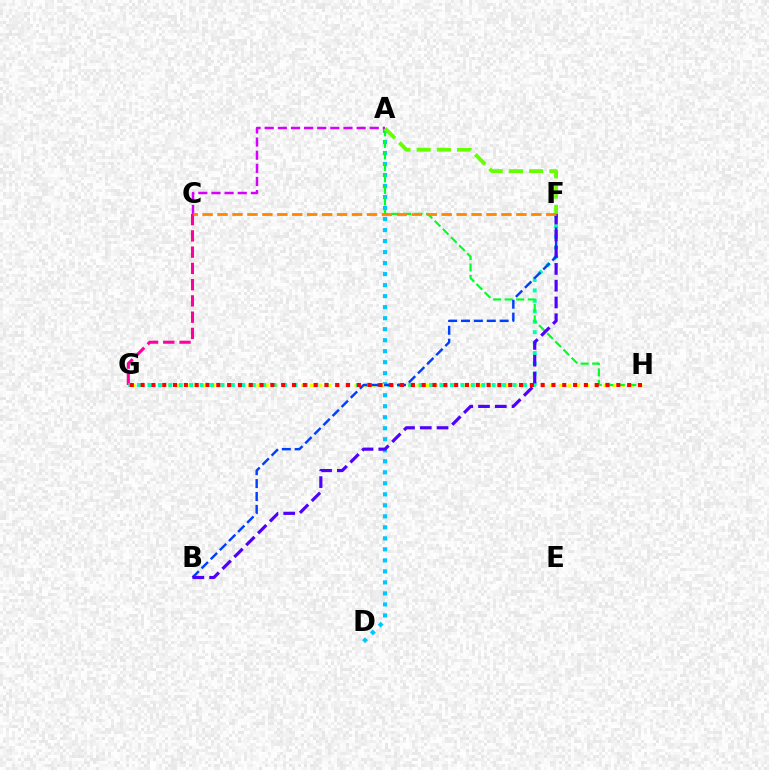{('C', 'G'): [{'color': '#ff00a0', 'line_style': 'dashed', 'thickness': 2.21}], ('A', 'D'): [{'color': '#00c7ff', 'line_style': 'dotted', 'thickness': 2.99}], ('G', 'H'): [{'color': '#eeff00', 'line_style': 'dotted', 'thickness': 2.42}, {'color': '#ff0000', 'line_style': 'dotted', 'thickness': 2.94}], ('F', 'G'): [{'color': '#00ffaf', 'line_style': 'dotted', 'thickness': 2.83}], ('A', 'H'): [{'color': '#00ff27', 'line_style': 'dashed', 'thickness': 1.56}], ('B', 'F'): [{'color': '#003fff', 'line_style': 'dashed', 'thickness': 1.75}, {'color': '#4f00ff', 'line_style': 'dashed', 'thickness': 2.28}], ('A', 'C'): [{'color': '#d600ff', 'line_style': 'dashed', 'thickness': 1.78}], ('A', 'F'): [{'color': '#66ff00', 'line_style': 'dashed', 'thickness': 2.75}], ('C', 'F'): [{'color': '#ff8800', 'line_style': 'dashed', 'thickness': 2.03}]}